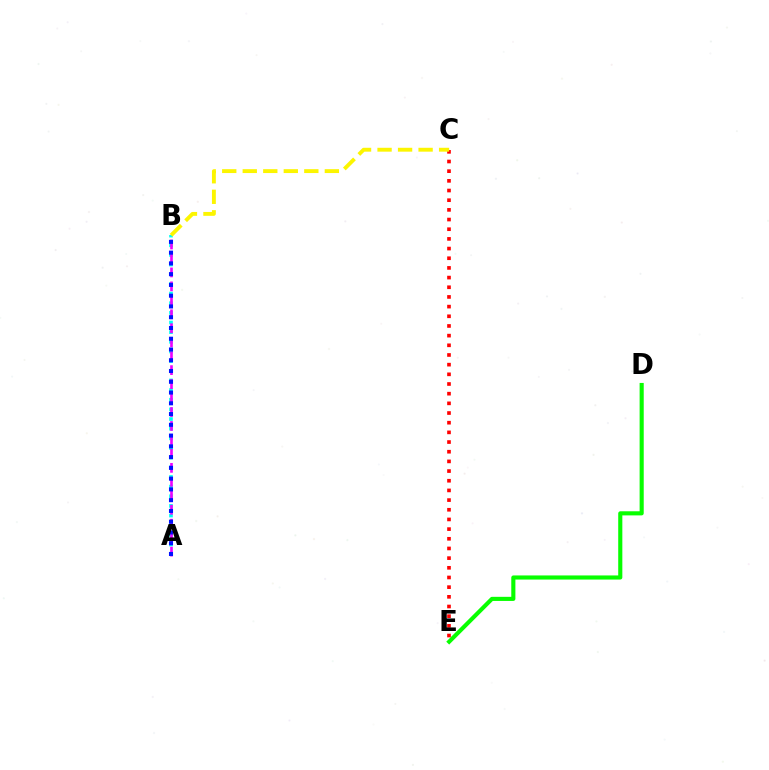{('A', 'B'): [{'color': '#00fff6', 'line_style': 'dotted', 'thickness': 2.62}, {'color': '#ee00ff', 'line_style': 'dashed', 'thickness': 1.9}, {'color': '#0010ff', 'line_style': 'dotted', 'thickness': 2.92}], ('D', 'E'): [{'color': '#08ff00', 'line_style': 'solid', 'thickness': 2.96}], ('C', 'E'): [{'color': '#ff0000', 'line_style': 'dotted', 'thickness': 2.63}], ('B', 'C'): [{'color': '#fcf500', 'line_style': 'dashed', 'thickness': 2.79}]}